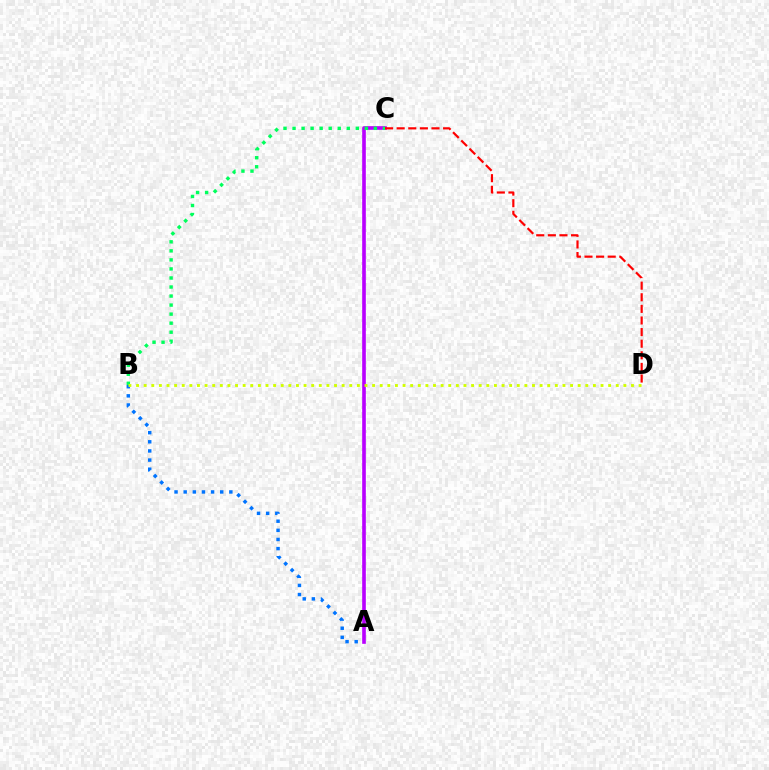{('A', 'B'): [{'color': '#0074ff', 'line_style': 'dotted', 'thickness': 2.48}], ('A', 'C'): [{'color': '#b900ff', 'line_style': 'solid', 'thickness': 2.62}], ('B', 'C'): [{'color': '#00ff5c', 'line_style': 'dotted', 'thickness': 2.46}], ('B', 'D'): [{'color': '#d1ff00', 'line_style': 'dotted', 'thickness': 2.07}], ('C', 'D'): [{'color': '#ff0000', 'line_style': 'dashed', 'thickness': 1.58}]}